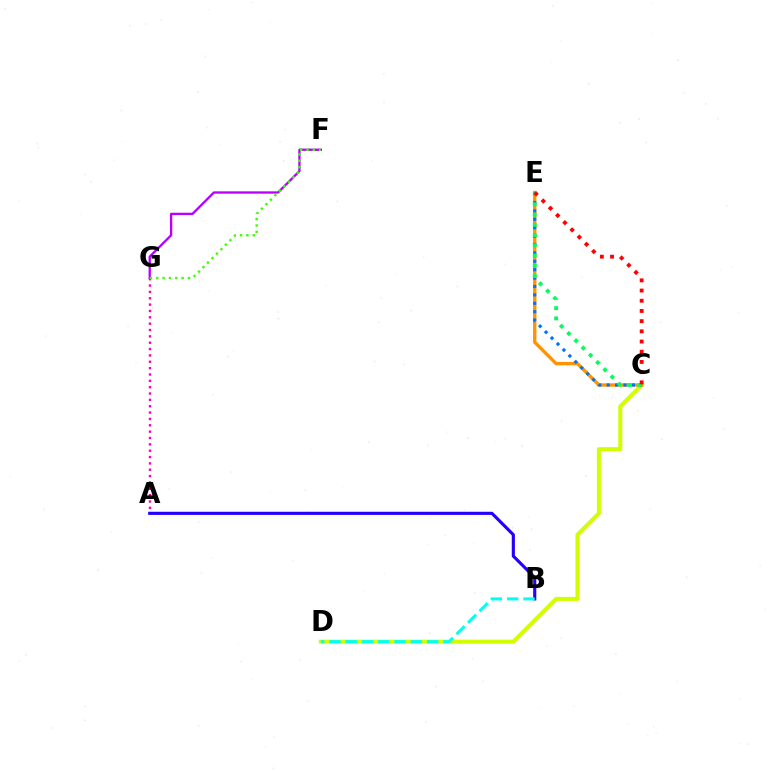{('A', 'G'): [{'color': '#ff00ac', 'line_style': 'dotted', 'thickness': 1.73}], ('A', 'B'): [{'color': '#2500ff', 'line_style': 'solid', 'thickness': 2.25}], ('C', 'D'): [{'color': '#d1ff00', 'line_style': 'solid', 'thickness': 2.92}], ('C', 'E'): [{'color': '#ff9400', 'line_style': 'solid', 'thickness': 2.42}, {'color': '#0074ff', 'line_style': 'dotted', 'thickness': 2.28}, {'color': '#00ff5c', 'line_style': 'dotted', 'thickness': 2.78}, {'color': '#ff0000', 'line_style': 'dotted', 'thickness': 2.77}], ('B', 'D'): [{'color': '#00fff6', 'line_style': 'dashed', 'thickness': 2.21}], ('F', 'G'): [{'color': '#b900ff', 'line_style': 'solid', 'thickness': 1.67}, {'color': '#3dff00', 'line_style': 'dotted', 'thickness': 1.72}]}